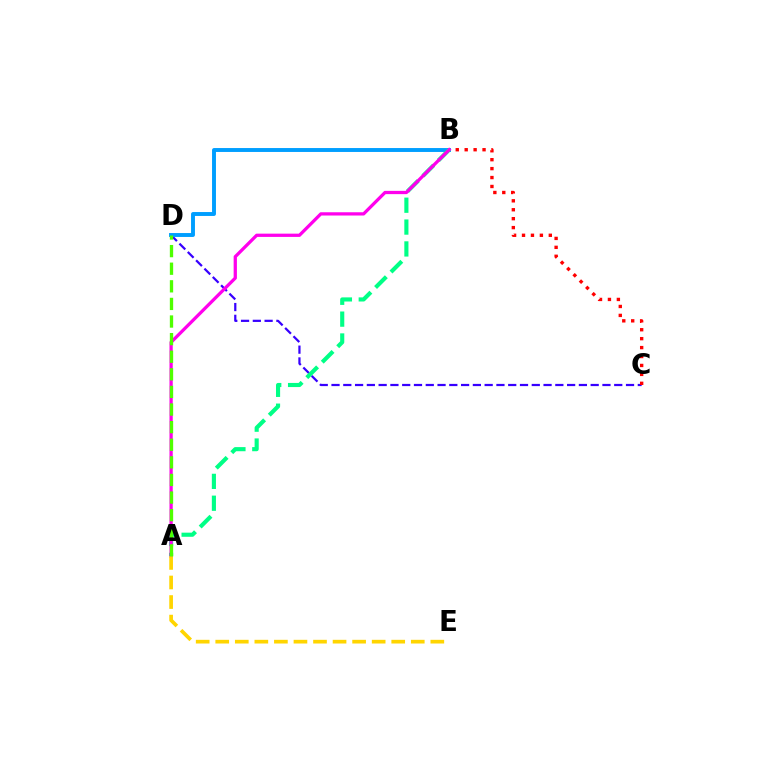{('C', 'D'): [{'color': '#3700ff', 'line_style': 'dashed', 'thickness': 1.6}], ('B', 'D'): [{'color': '#009eff', 'line_style': 'solid', 'thickness': 2.82}], ('B', 'C'): [{'color': '#ff0000', 'line_style': 'dotted', 'thickness': 2.43}], ('A', 'B'): [{'color': '#00ff86', 'line_style': 'dashed', 'thickness': 2.97}, {'color': '#ff00ed', 'line_style': 'solid', 'thickness': 2.35}], ('A', 'E'): [{'color': '#ffd500', 'line_style': 'dashed', 'thickness': 2.66}], ('A', 'D'): [{'color': '#4fff00', 'line_style': 'dashed', 'thickness': 2.39}]}